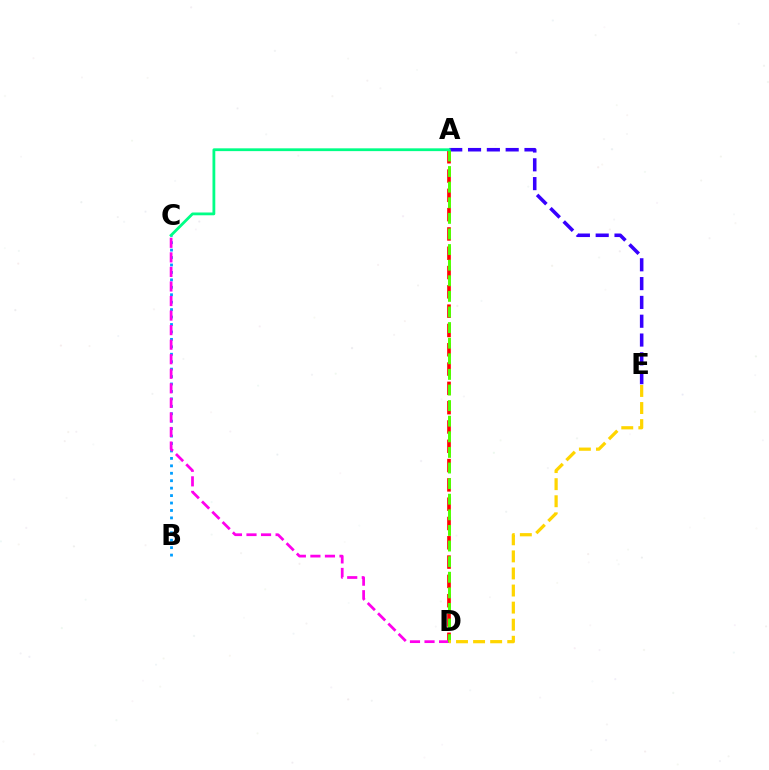{('A', 'E'): [{'color': '#3700ff', 'line_style': 'dashed', 'thickness': 2.56}], ('B', 'C'): [{'color': '#009eff', 'line_style': 'dotted', 'thickness': 2.02}], ('A', 'D'): [{'color': '#ff0000', 'line_style': 'dashed', 'thickness': 2.62}, {'color': '#4fff00', 'line_style': 'dashed', 'thickness': 2.12}], ('C', 'D'): [{'color': '#ff00ed', 'line_style': 'dashed', 'thickness': 1.98}], ('D', 'E'): [{'color': '#ffd500', 'line_style': 'dashed', 'thickness': 2.32}], ('A', 'C'): [{'color': '#00ff86', 'line_style': 'solid', 'thickness': 2.01}]}